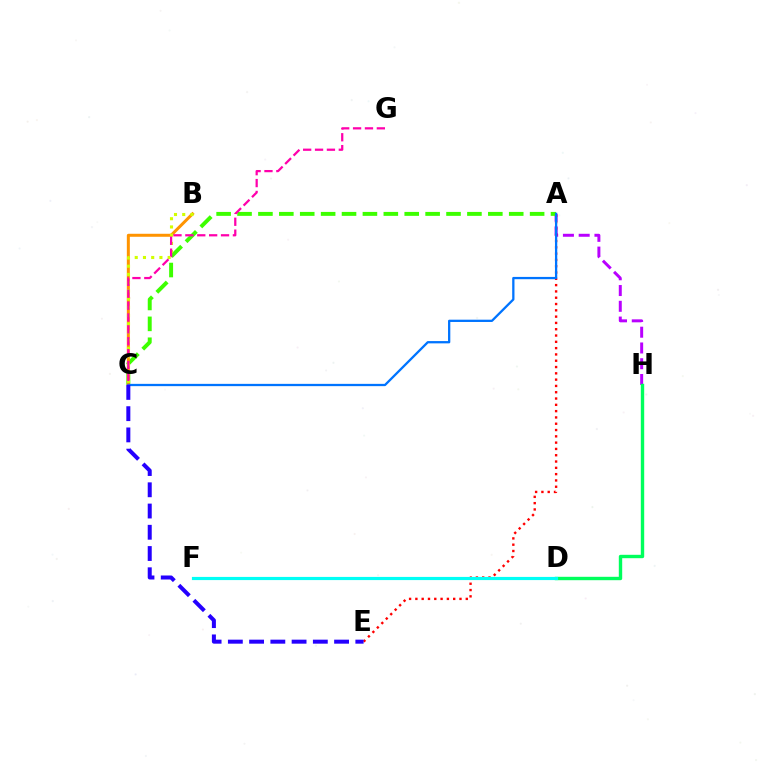{('A', 'H'): [{'color': '#b900ff', 'line_style': 'dashed', 'thickness': 2.14}], ('A', 'E'): [{'color': '#ff0000', 'line_style': 'dotted', 'thickness': 1.71}], ('A', 'C'): [{'color': '#3dff00', 'line_style': 'dashed', 'thickness': 2.84}, {'color': '#0074ff', 'line_style': 'solid', 'thickness': 1.65}], ('D', 'H'): [{'color': '#00ff5c', 'line_style': 'solid', 'thickness': 2.44}], ('B', 'C'): [{'color': '#ff9400', 'line_style': 'solid', 'thickness': 2.16}, {'color': '#d1ff00', 'line_style': 'dotted', 'thickness': 2.23}], ('D', 'F'): [{'color': '#00fff6', 'line_style': 'solid', 'thickness': 2.28}], ('C', 'G'): [{'color': '#ff00ac', 'line_style': 'dashed', 'thickness': 1.61}], ('C', 'E'): [{'color': '#2500ff', 'line_style': 'dashed', 'thickness': 2.89}]}